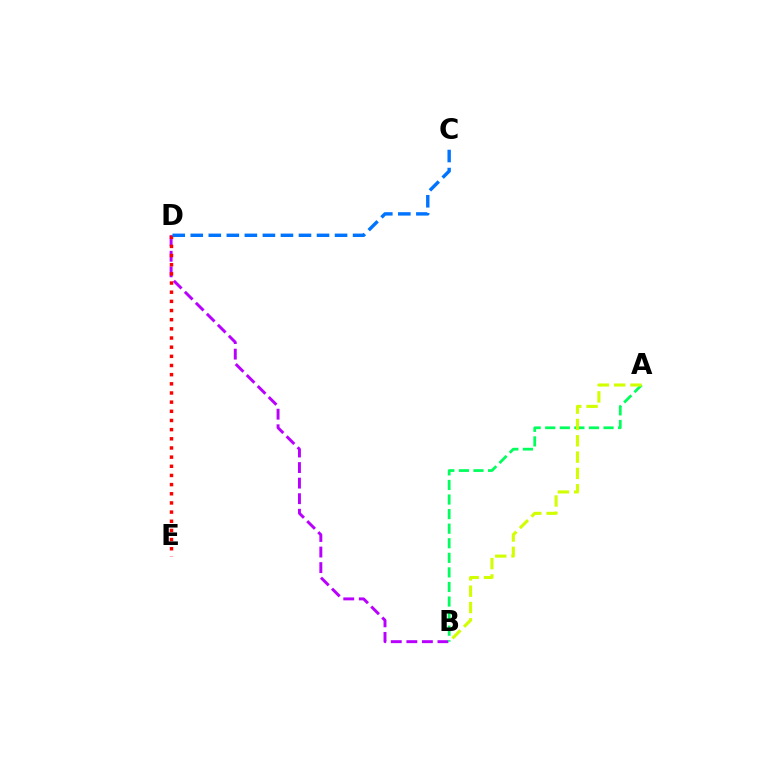{('B', 'D'): [{'color': '#b900ff', 'line_style': 'dashed', 'thickness': 2.11}], ('D', 'E'): [{'color': '#ff0000', 'line_style': 'dotted', 'thickness': 2.49}], ('A', 'B'): [{'color': '#00ff5c', 'line_style': 'dashed', 'thickness': 1.98}, {'color': '#d1ff00', 'line_style': 'dashed', 'thickness': 2.22}], ('C', 'D'): [{'color': '#0074ff', 'line_style': 'dashed', 'thickness': 2.45}]}